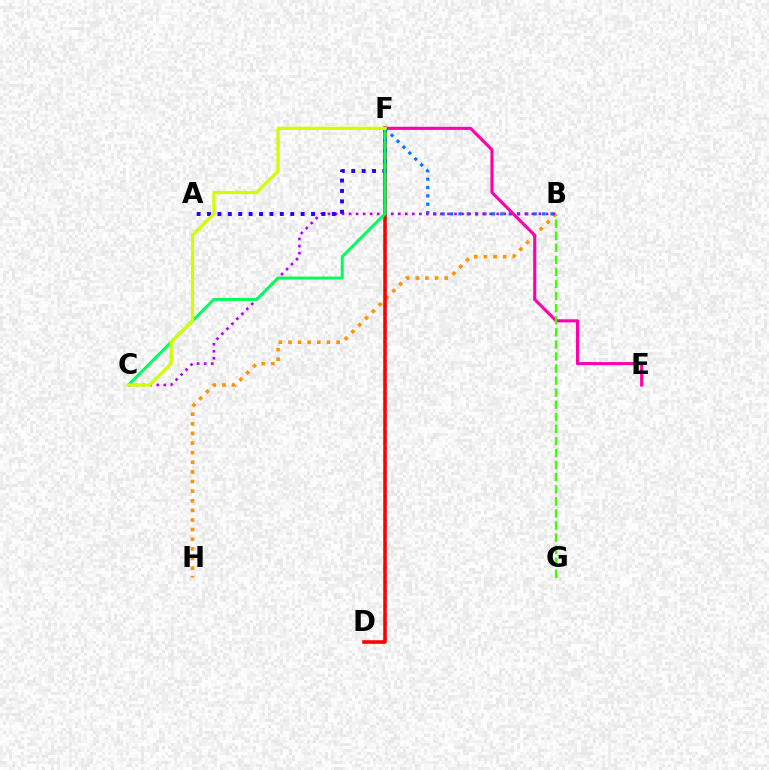{('D', 'F'): [{'color': '#00fff6', 'line_style': 'dotted', 'thickness': 2.15}, {'color': '#ff0000', 'line_style': 'solid', 'thickness': 2.56}], ('B', 'H'): [{'color': '#ff9400', 'line_style': 'dotted', 'thickness': 2.61}], ('B', 'F'): [{'color': '#0074ff', 'line_style': 'dotted', 'thickness': 2.27}], ('B', 'C'): [{'color': '#b900ff', 'line_style': 'dotted', 'thickness': 1.91}], ('E', 'F'): [{'color': '#ff00ac', 'line_style': 'solid', 'thickness': 2.24}], ('A', 'F'): [{'color': '#2500ff', 'line_style': 'dotted', 'thickness': 2.83}], ('B', 'G'): [{'color': '#3dff00', 'line_style': 'dashed', 'thickness': 1.64}], ('C', 'F'): [{'color': '#00ff5c', 'line_style': 'solid', 'thickness': 2.16}, {'color': '#d1ff00', 'line_style': 'solid', 'thickness': 2.32}]}